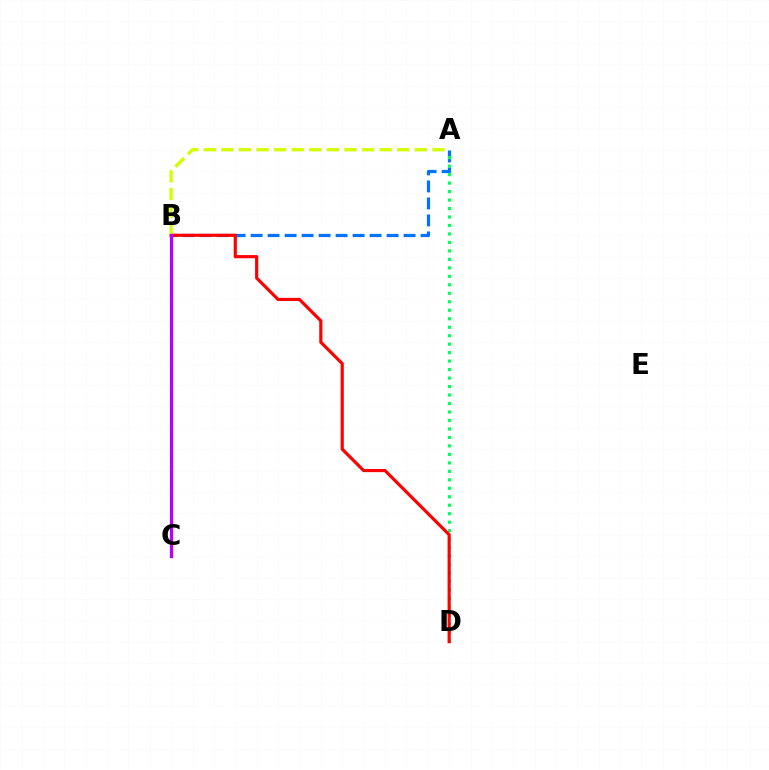{('A', 'B'): [{'color': '#0074ff', 'line_style': 'dashed', 'thickness': 2.31}, {'color': '#d1ff00', 'line_style': 'dashed', 'thickness': 2.39}], ('A', 'D'): [{'color': '#00ff5c', 'line_style': 'dotted', 'thickness': 2.3}], ('B', 'D'): [{'color': '#ff0000', 'line_style': 'solid', 'thickness': 2.27}], ('B', 'C'): [{'color': '#b900ff', 'line_style': 'solid', 'thickness': 2.34}]}